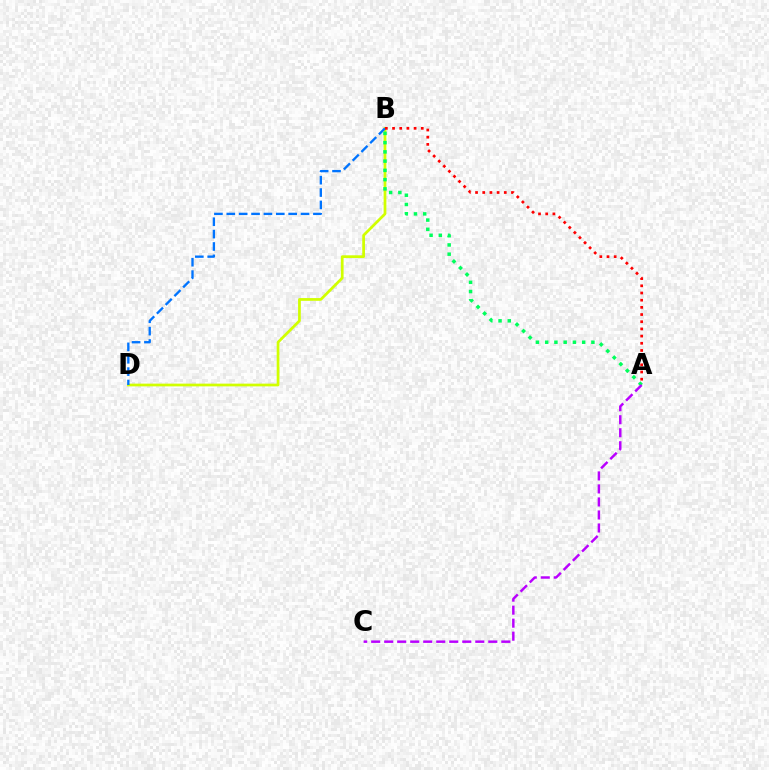{('B', 'D'): [{'color': '#d1ff00', 'line_style': 'solid', 'thickness': 1.97}, {'color': '#0074ff', 'line_style': 'dashed', 'thickness': 1.68}], ('A', 'B'): [{'color': '#00ff5c', 'line_style': 'dotted', 'thickness': 2.51}, {'color': '#ff0000', 'line_style': 'dotted', 'thickness': 1.95}], ('A', 'C'): [{'color': '#b900ff', 'line_style': 'dashed', 'thickness': 1.77}]}